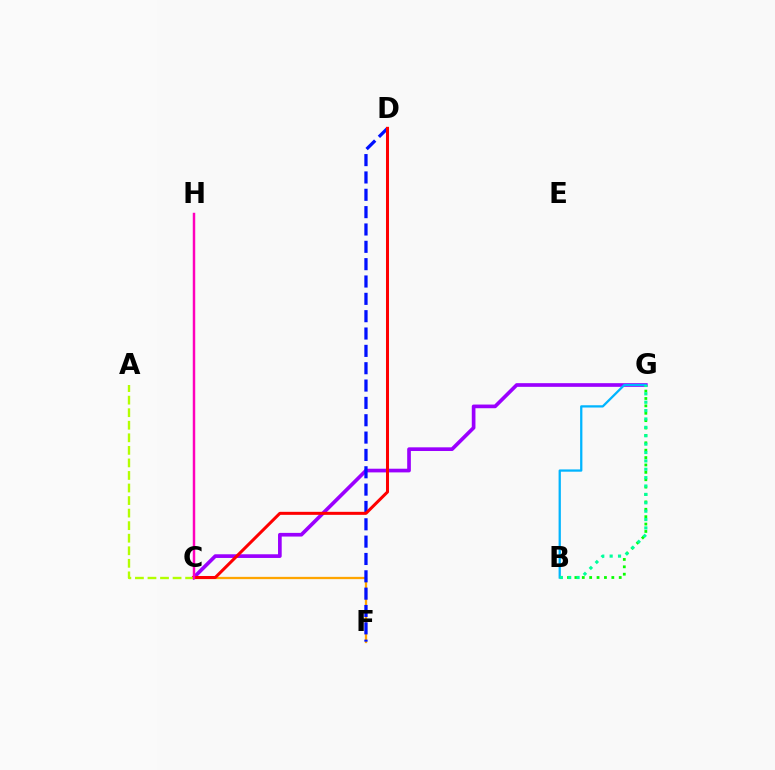{('C', 'F'): [{'color': '#ffa500', 'line_style': 'solid', 'thickness': 1.64}], ('C', 'G'): [{'color': '#9b00ff', 'line_style': 'solid', 'thickness': 2.65}], ('D', 'F'): [{'color': '#0010ff', 'line_style': 'dashed', 'thickness': 2.36}], ('C', 'D'): [{'color': '#ff0000', 'line_style': 'solid', 'thickness': 2.18}], ('B', 'G'): [{'color': '#08ff00', 'line_style': 'dotted', 'thickness': 2.01}, {'color': '#00b5ff', 'line_style': 'solid', 'thickness': 1.64}, {'color': '#00ff9d', 'line_style': 'dotted', 'thickness': 2.28}], ('A', 'C'): [{'color': '#b3ff00', 'line_style': 'dashed', 'thickness': 1.71}], ('C', 'H'): [{'color': '#ff00bd', 'line_style': 'solid', 'thickness': 1.77}]}